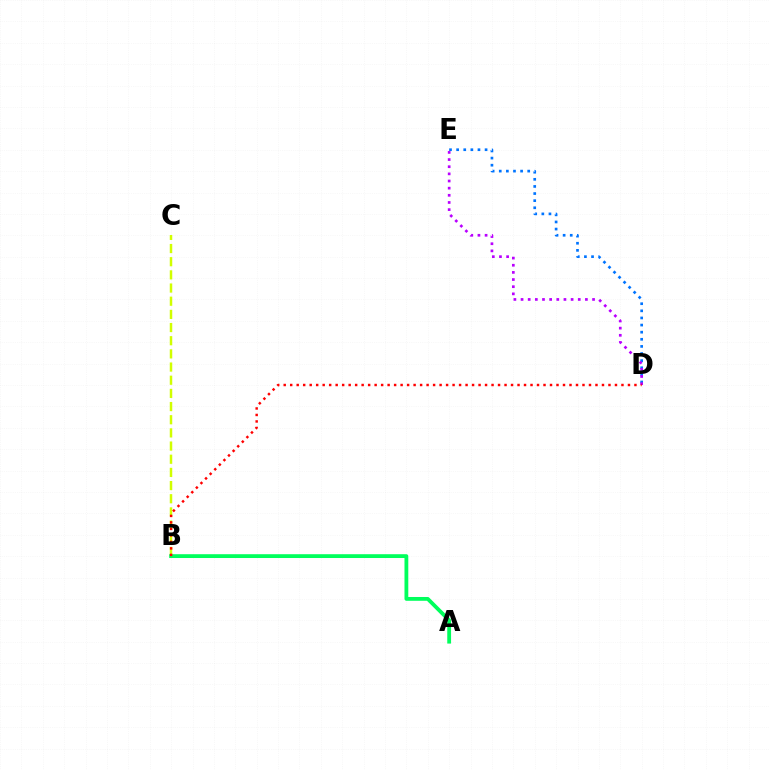{('D', 'E'): [{'color': '#0074ff', 'line_style': 'dotted', 'thickness': 1.93}, {'color': '#b900ff', 'line_style': 'dotted', 'thickness': 1.94}], ('B', 'C'): [{'color': '#d1ff00', 'line_style': 'dashed', 'thickness': 1.79}], ('A', 'B'): [{'color': '#00ff5c', 'line_style': 'solid', 'thickness': 2.74}], ('B', 'D'): [{'color': '#ff0000', 'line_style': 'dotted', 'thickness': 1.76}]}